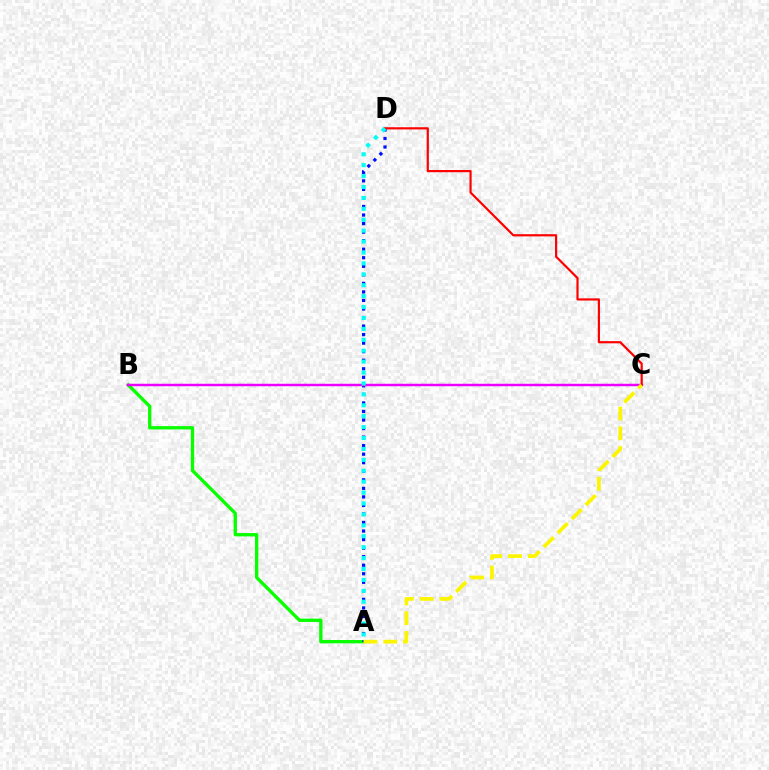{('A', 'B'): [{'color': '#08ff00', 'line_style': 'solid', 'thickness': 2.39}], ('A', 'D'): [{'color': '#0010ff', 'line_style': 'dotted', 'thickness': 2.32}, {'color': '#00fff6', 'line_style': 'dotted', 'thickness': 2.97}], ('B', 'C'): [{'color': '#ee00ff', 'line_style': 'solid', 'thickness': 1.78}], ('C', 'D'): [{'color': '#ff0000', 'line_style': 'solid', 'thickness': 1.58}], ('A', 'C'): [{'color': '#fcf500', 'line_style': 'dashed', 'thickness': 2.69}]}